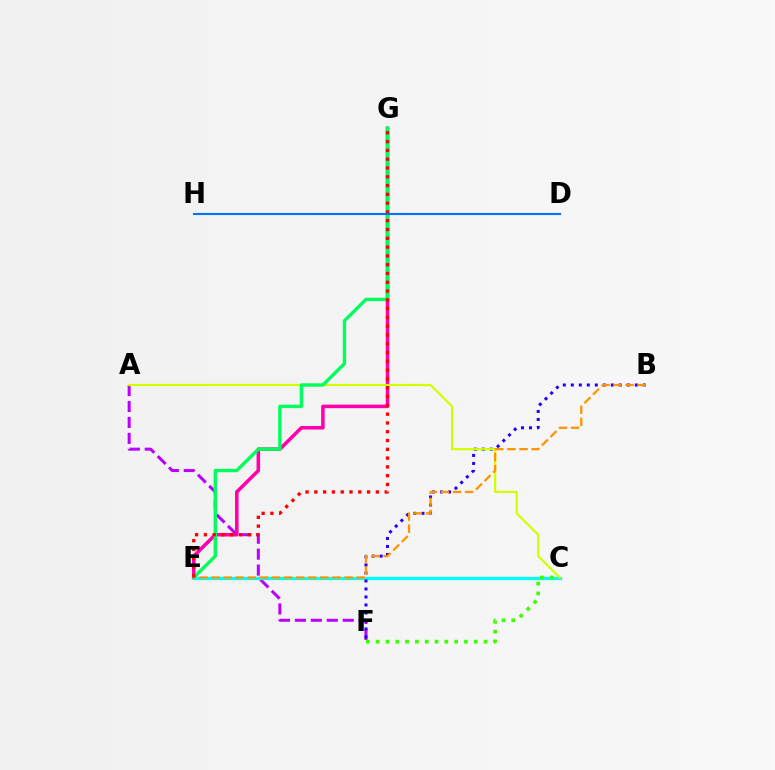{('A', 'F'): [{'color': '#b900ff', 'line_style': 'dashed', 'thickness': 2.17}], ('E', 'G'): [{'color': '#ff00ac', 'line_style': 'solid', 'thickness': 2.55}, {'color': '#00ff5c', 'line_style': 'solid', 'thickness': 2.43}, {'color': '#ff0000', 'line_style': 'dotted', 'thickness': 2.39}], ('C', 'E'): [{'color': '#00fff6', 'line_style': 'solid', 'thickness': 2.36}], ('B', 'F'): [{'color': '#2500ff', 'line_style': 'dotted', 'thickness': 2.17}], ('C', 'F'): [{'color': '#3dff00', 'line_style': 'dotted', 'thickness': 2.67}], ('A', 'C'): [{'color': '#d1ff00', 'line_style': 'solid', 'thickness': 1.58}], ('B', 'E'): [{'color': '#ff9400', 'line_style': 'dashed', 'thickness': 1.64}], ('D', 'H'): [{'color': '#0074ff', 'line_style': 'solid', 'thickness': 1.51}]}